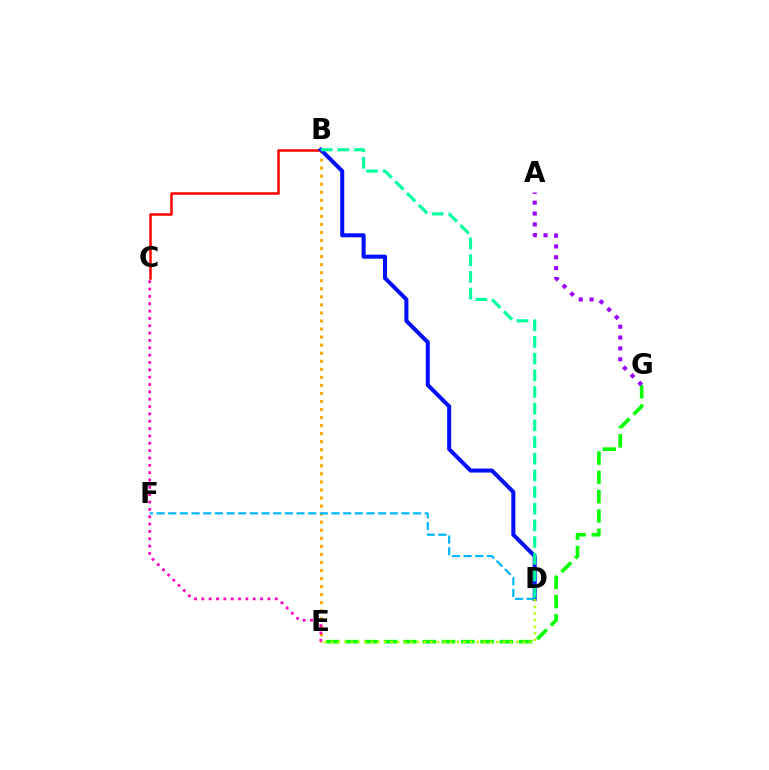{('B', 'E'): [{'color': '#ffa500', 'line_style': 'dotted', 'thickness': 2.19}], ('C', 'E'): [{'color': '#ff00bd', 'line_style': 'dotted', 'thickness': 2.0}], ('B', 'C'): [{'color': '#ff0000', 'line_style': 'solid', 'thickness': 1.8}], ('E', 'G'): [{'color': '#08ff00', 'line_style': 'dashed', 'thickness': 2.62}], ('B', 'D'): [{'color': '#0010ff', 'line_style': 'solid', 'thickness': 2.9}, {'color': '#00ff9d', 'line_style': 'dashed', 'thickness': 2.27}], ('D', 'F'): [{'color': '#00b5ff', 'line_style': 'dashed', 'thickness': 1.58}], ('D', 'E'): [{'color': '#b3ff00', 'line_style': 'dotted', 'thickness': 1.8}], ('A', 'G'): [{'color': '#9b00ff', 'line_style': 'dotted', 'thickness': 2.95}]}